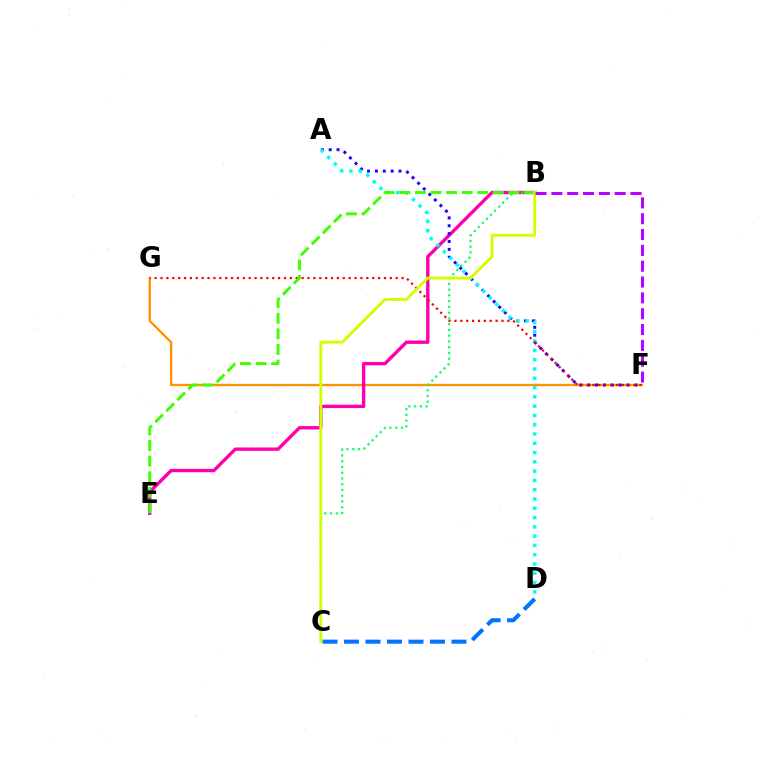{('F', 'G'): [{'color': '#ff9400', 'line_style': 'solid', 'thickness': 1.68}, {'color': '#ff0000', 'line_style': 'dotted', 'thickness': 1.6}], ('B', 'E'): [{'color': '#ff00ac', 'line_style': 'solid', 'thickness': 2.43}, {'color': '#3dff00', 'line_style': 'dashed', 'thickness': 2.12}], ('A', 'F'): [{'color': '#2500ff', 'line_style': 'dotted', 'thickness': 2.14}], ('B', 'C'): [{'color': '#00ff5c', 'line_style': 'dotted', 'thickness': 1.57}, {'color': '#d1ff00', 'line_style': 'solid', 'thickness': 2.07}], ('A', 'D'): [{'color': '#00fff6', 'line_style': 'dotted', 'thickness': 2.52}], ('C', 'D'): [{'color': '#0074ff', 'line_style': 'dashed', 'thickness': 2.92}], ('B', 'F'): [{'color': '#b900ff', 'line_style': 'dashed', 'thickness': 2.15}]}